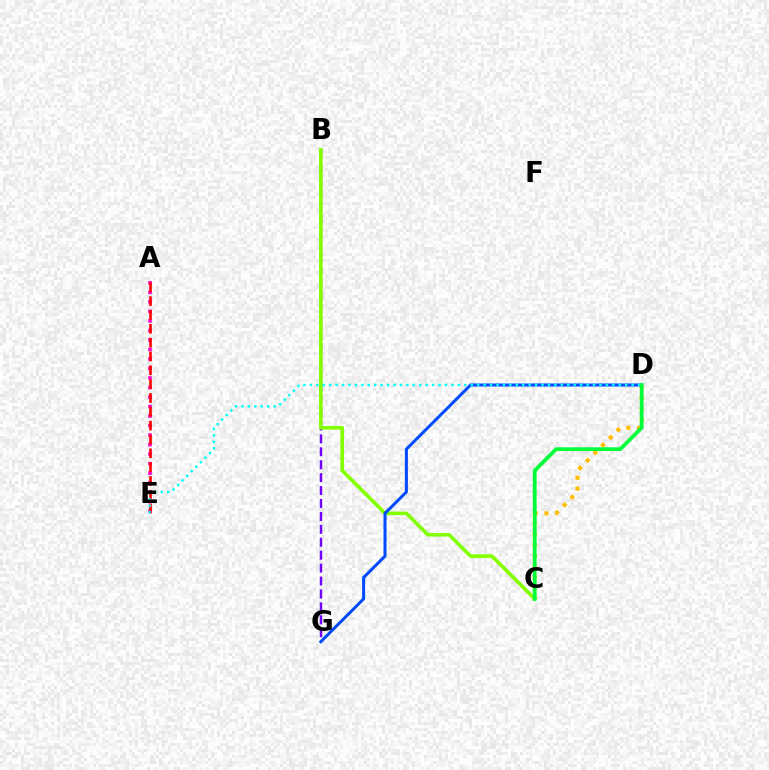{('B', 'G'): [{'color': '#7200ff', 'line_style': 'dashed', 'thickness': 1.76}], ('B', 'C'): [{'color': '#84ff00', 'line_style': 'solid', 'thickness': 2.6}], ('C', 'D'): [{'color': '#ffbd00', 'line_style': 'dotted', 'thickness': 2.94}, {'color': '#00ff39', 'line_style': 'solid', 'thickness': 2.72}], ('D', 'G'): [{'color': '#004bff', 'line_style': 'solid', 'thickness': 2.17}], ('A', 'E'): [{'color': '#ff00cf', 'line_style': 'dotted', 'thickness': 2.59}, {'color': '#ff0000', 'line_style': 'dashed', 'thickness': 1.88}], ('D', 'E'): [{'color': '#00fff6', 'line_style': 'dotted', 'thickness': 1.75}]}